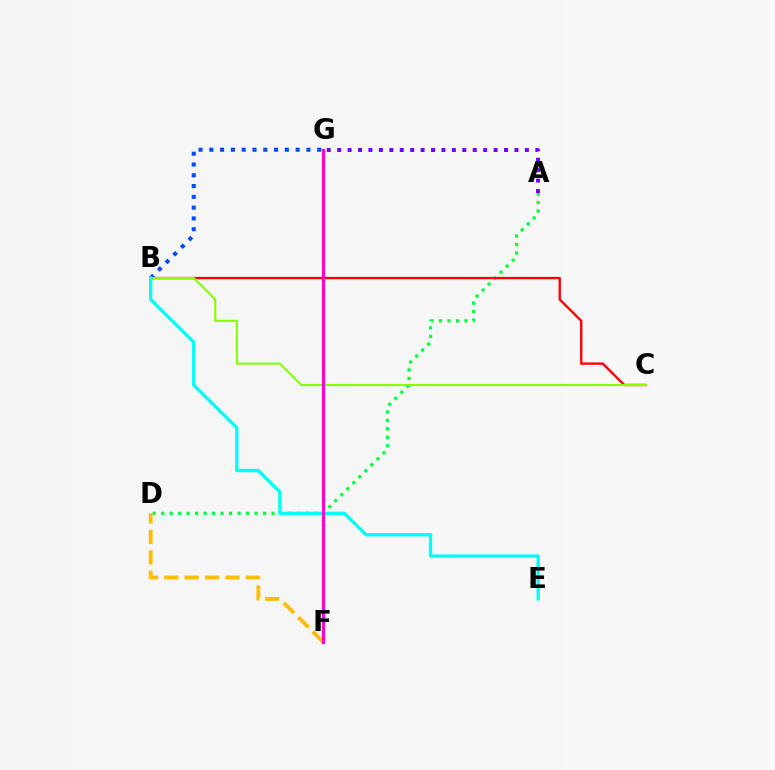{('D', 'F'): [{'color': '#ffbd00', 'line_style': 'dashed', 'thickness': 2.77}], ('A', 'D'): [{'color': '#00ff39', 'line_style': 'dotted', 'thickness': 2.31}], ('B', 'G'): [{'color': '#004bff', 'line_style': 'dotted', 'thickness': 2.93}], ('B', 'C'): [{'color': '#ff0000', 'line_style': 'solid', 'thickness': 1.71}, {'color': '#84ff00', 'line_style': 'solid', 'thickness': 1.53}], ('B', 'E'): [{'color': '#00fff6', 'line_style': 'solid', 'thickness': 2.42}], ('A', 'G'): [{'color': '#7200ff', 'line_style': 'dotted', 'thickness': 2.83}], ('F', 'G'): [{'color': '#ff00cf', 'line_style': 'solid', 'thickness': 2.25}]}